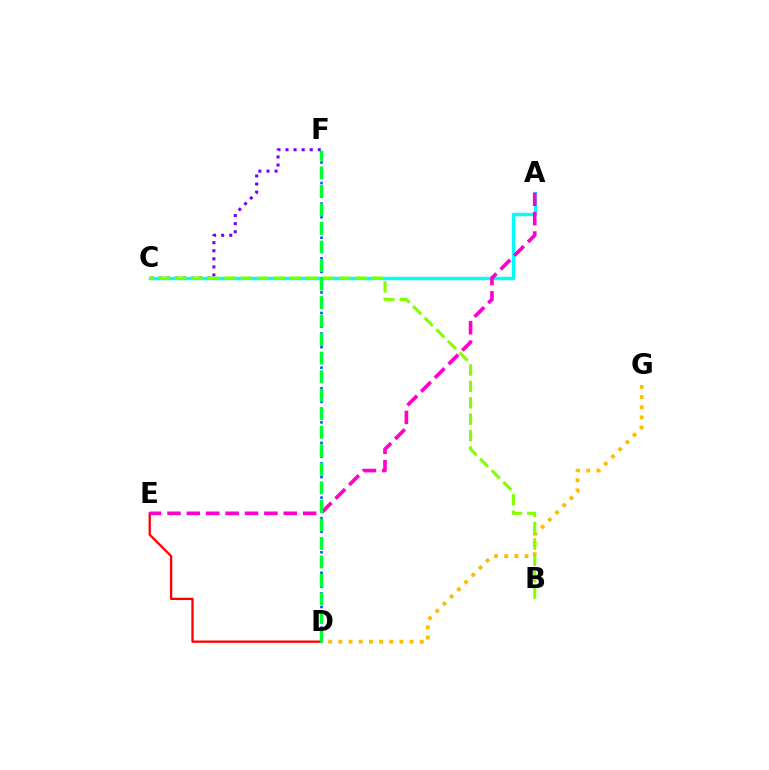{('C', 'F'): [{'color': '#7200ff', 'line_style': 'dotted', 'thickness': 2.2}], ('D', 'E'): [{'color': '#ff0000', 'line_style': 'solid', 'thickness': 1.66}], ('A', 'C'): [{'color': '#00fff6', 'line_style': 'solid', 'thickness': 2.45}], ('D', 'G'): [{'color': '#ffbd00', 'line_style': 'dotted', 'thickness': 2.77}], ('A', 'E'): [{'color': '#ff00cf', 'line_style': 'dashed', 'thickness': 2.63}], ('D', 'F'): [{'color': '#004bff', 'line_style': 'dotted', 'thickness': 1.86}, {'color': '#00ff39', 'line_style': 'dashed', 'thickness': 2.52}], ('B', 'C'): [{'color': '#84ff00', 'line_style': 'dashed', 'thickness': 2.23}]}